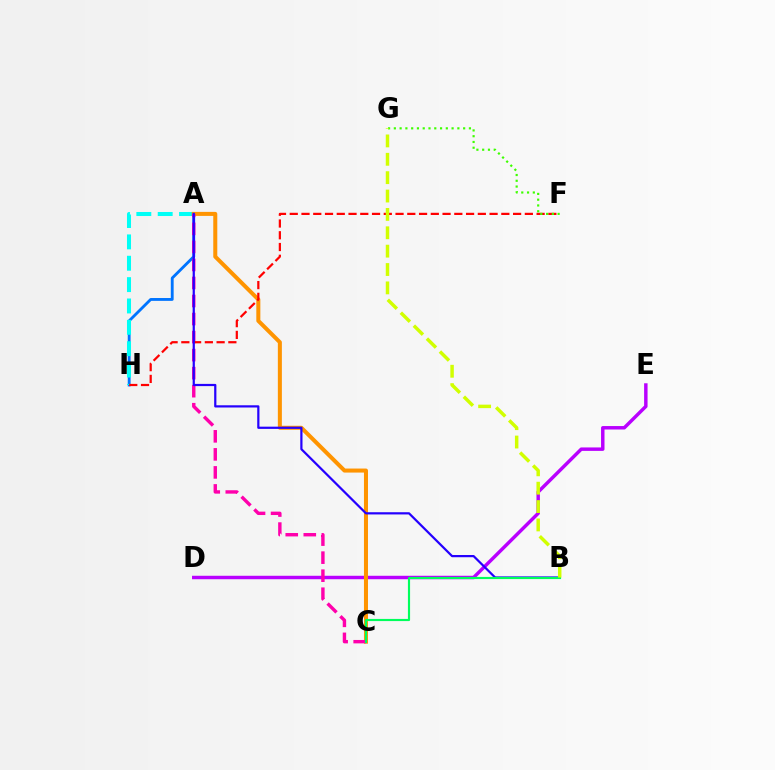{('A', 'H'): [{'color': '#0074ff', 'line_style': 'solid', 'thickness': 2.05}, {'color': '#00fff6', 'line_style': 'dashed', 'thickness': 2.9}], ('D', 'E'): [{'color': '#b900ff', 'line_style': 'solid', 'thickness': 2.48}], ('A', 'C'): [{'color': '#ff9400', 'line_style': 'solid', 'thickness': 2.9}, {'color': '#ff00ac', 'line_style': 'dashed', 'thickness': 2.45}], ('F', 'H'): [{'color': '#ff0000', 'line_style': 'dashed', 'thickness': 1.6}], ('A', 'B'): [{'color': '#2500ff', 'line_style': 'solid', 'thickness': 1.6}], ('B', 'C'): [{'color': '#00ff5c', 'line_style': 'solid', 'thickness': 1.55}], ('F', 'G'): [{'color': '#3dff00', 'line_style': 'dotted', 'thickness': 1.57}], ('B', 'G'): [{'color': '#d1ff00', 'line_style': 'dashed', 'thickness': 2.5}]}